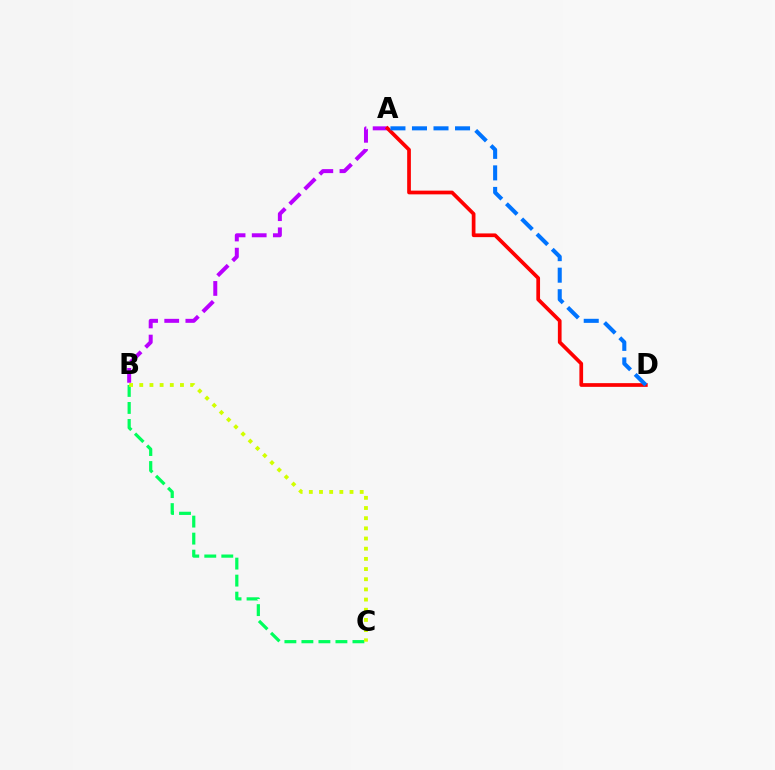{('B', 'C'): [{'color': '#00ff5c', 'line_style': 'dashed', 'thickness': 2.31}, {'color': '#d1ff00', 'line_style': 'dotted', 'thickness': 2.76}], ('A', 'B'): [{'color': '#b900ff', 'line_style': 'dashed', 'thickness': 2.87}], ('A', 'D'): [{'color': '#ff0000', 'line_style': 'solid', 'thickness': 2.67}, {'color': '#0074ff', 'line_style': 'dashed', 'thickness': 2.92}]}